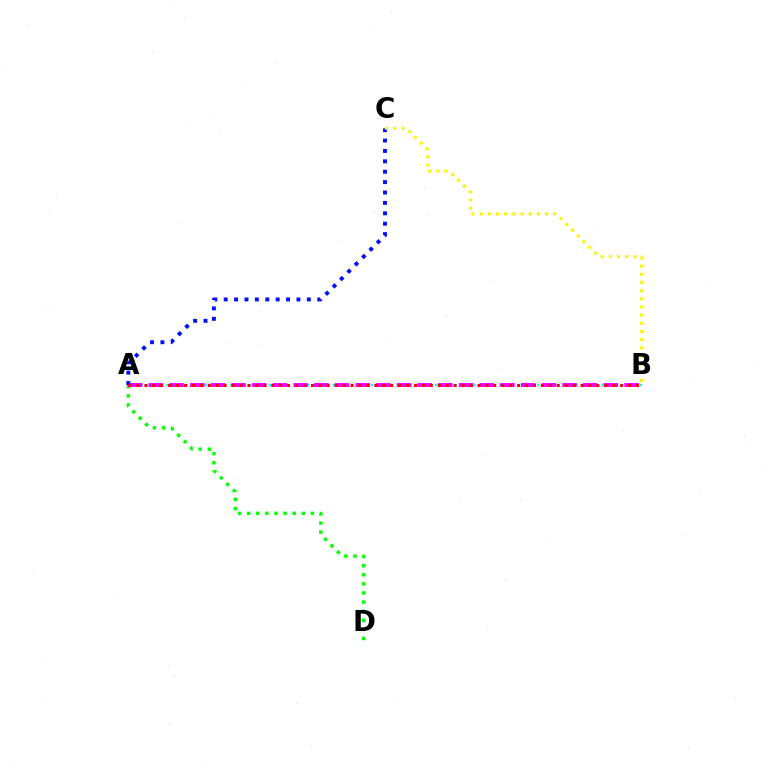{('A', 'B'): [{'color': '#00fff6', 'line_style': 'dotted', 'thickness': 1.74}, {'color': '#ee00ff', 'line_style': 'dashed', 'thickness': 2.81}, {'color': '#ff0000', 'line_style': 'dotted', 'thickness': 2.15}], ('A', 'D'): [{'color': '#08ff00', 'line_style': 'dotted', 'thickness': 2.47}], ('A', 'C'): [{'color': '#0010ff', 'line_style': 'dotted', 'thickness': 2.82}], ('B', 'C'): [{'color': '#fcf500', 'line_style': 'dotted', 'thickness': 2.22}]}